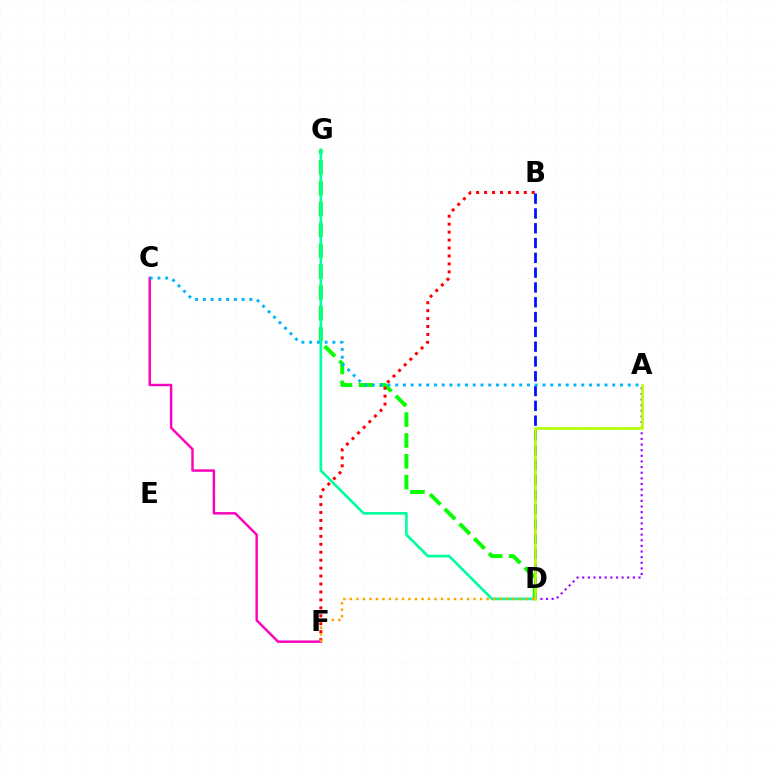{('D', 'G'): [{'color': '#08ff00', 'line_style': 'dashed', 'thickness': 2.83}, {'color': '#00ff9d', 'line_style': 'solid', 'thickness': 1.92}], ('B', 'F'): [{'color': '#ff0000', 'line_style': 'dotted', 'thickness': 2.16}], ('B', 'D'): [{'color': '#0010ff', 'line_style': 'dashed', 'thickness': 2.01}], ('C', 'F'): [{'color': '#ff00bd', 'line_style': 'solid', 'thickness': 1.77}], ('A', 'D'): [{'color': '#9b00ff', 'line_style': 'dotted', 'thickness': 1.53}, {'color': '#b3ff00', 'line_style': 'solid', 'thickness': 1.89}], ('A', 'C'): [{'color': '#00b5ff', 'line_style': 'dotted', 'thickness': 2.11}], ('D', 'F'): [{'color': '#ffa500', 'line_style': 'dotted', 'thickness': 1.77}]}